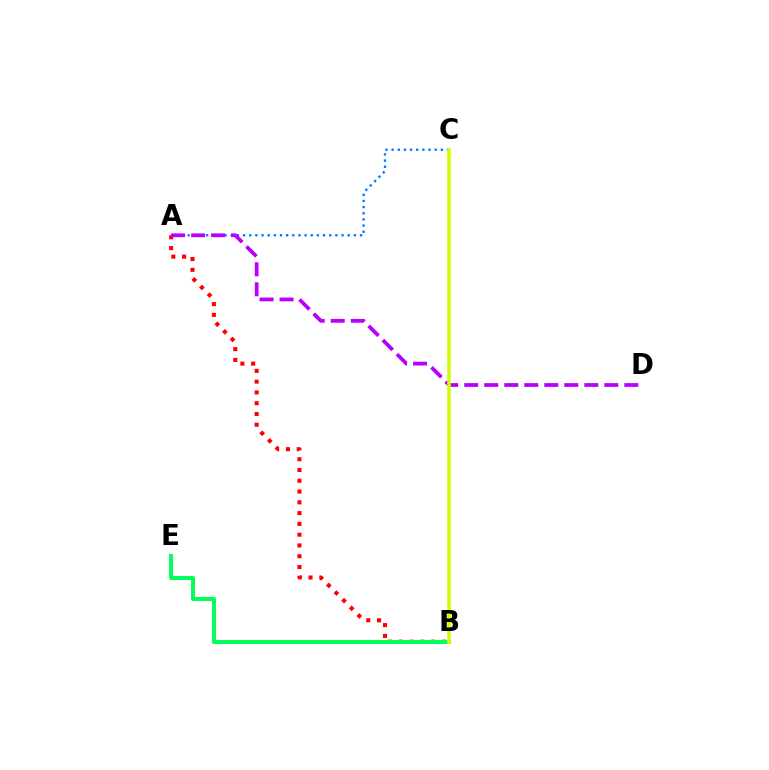{('A', 'C'): [{'color': '#0074ff', 'line_style': 'dotted', 'thickness': 1.67}], ('A', 'B'): [{'color': '#ff0000', 'line_style': 'dotted', 'thickness': 2.93}], ('A', 'D'): [{'color': '#b900ff', 'line_style': 'dashed', 'thickness': 2.72}], ('B', 'E'): [{'color': '#00ff5c', 'line_style': 'solid', 'thickness': 2.86}], ('B', 'C'): [{'color': '#d1ff00', 'line_style': 'solid', 'thickness': 2.58}]}